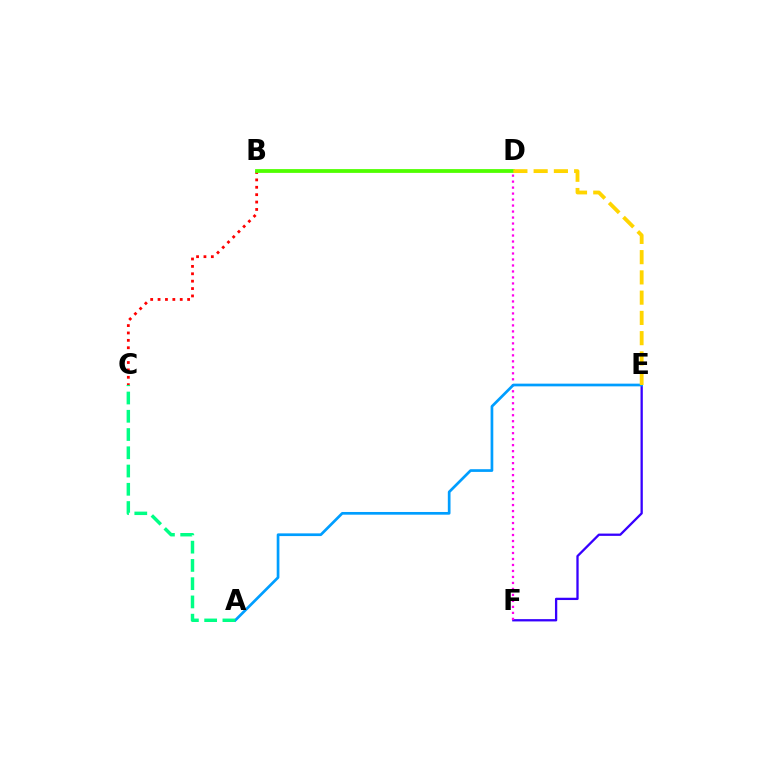{('E', 'F'): [{'color': '#3700ff', 'line_style': 'solid', 'thickness': 1.65}], ('D', 'F'): [{'color': '#ff00ed', 'line_style': 'dotted', 'thickness': 1.63}], ('B', 'C'): [{'color': '#ff0000', 'line_style': 'dotted', 'thickness': 2.01}], ('A', 'E'): [{'color': '#009eff', 'line_style': 'solid', 'thickness': 1.95}], ('B', 'D'): [{'color': '#4fff00', 'line_style': 'solid', 'thickness': 2.72}], ('A', 'C'): [{'color': '#00ff86', 'line_style': 'dashed', 'thickness': 2.48}], ('D', 'E'): [{'color': '#ffd500', 'line_style': 'dashed', 'thickness': 2.75}]}